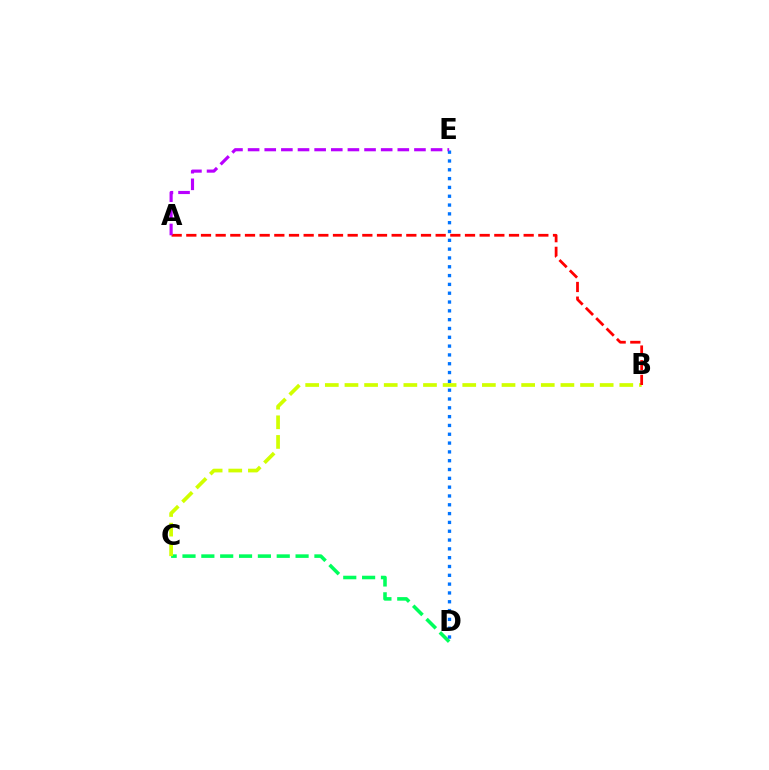{('C', 'D'): [{'color': '#00ff5c', 'line_style': 'dashed', 'thickness': 2.56}], ('B', 'C'): [{'color': '#d1ff00', 'line_style': 'dashed', 'thickness': 2.67}], ('A', 'B'): [{'color': '#ff0000', 'line_style': 'dashed', 'thickness': 1.99}], ('D', 'E'): [{'color': '#0074ff', 'line_style': 'dotted', 'thickness': 2.4}], ('A', 'E'): [{'color': '#b900ff', 'line_style': 'dashed', 'thickness': 2.26}]}